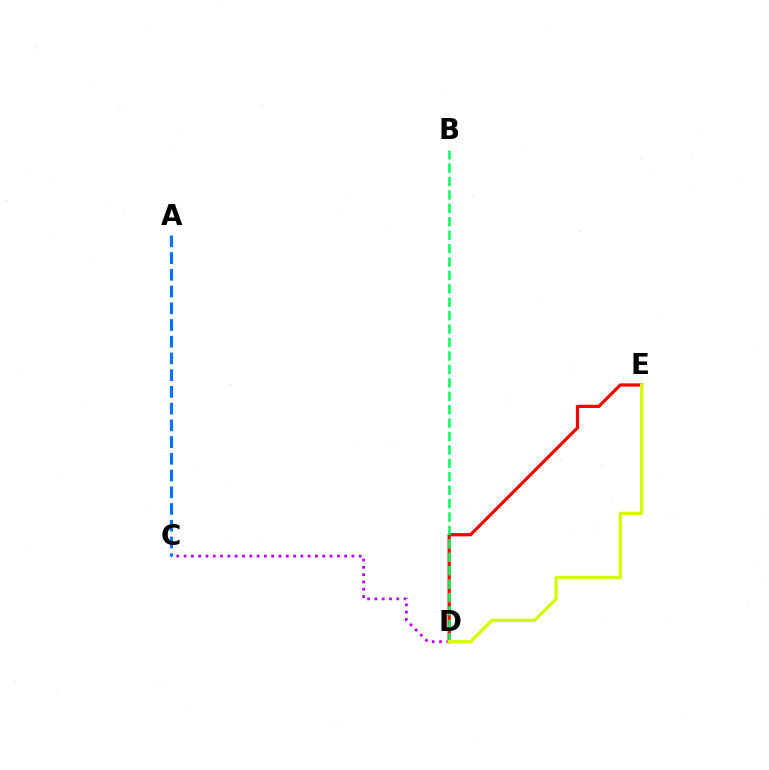{('D', 'E'): [{'color': '#ff0000', 'line_style': 'solid', 'thickness': 2.32}, {'color': '#d1ff00', 'line_style': 'solid', 'thickness': 2.38}], ('C', 'D'): [{'color': '#b900ff', 'line_style': 'dotted', 'thickness': 1.98}], ('B', 'D'): [{'color': '#00ff5c', 'line_style': 'dashed', 'thickness': 1.82}], ('A', 'C'): [{'color': '#0074ff', 'line_style': 'dashed', 'thickness': 2.27}]}